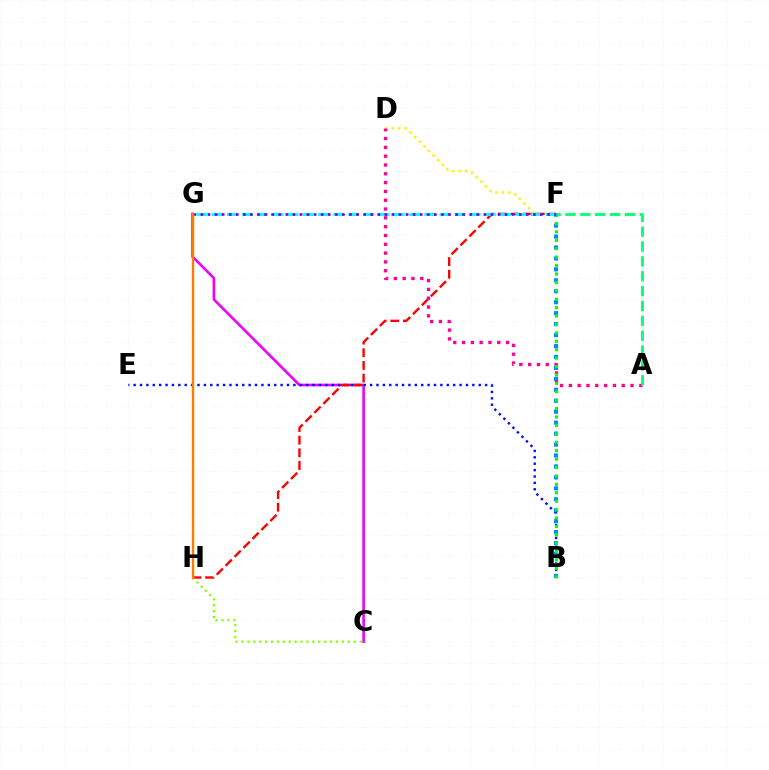{('C', 'G'): [{'color': '#ee00ff', 'line_style': 'solid', 'thickness': 1.88}], ('B', 'E'): [{'color': '#0010ff', 'line_style': 'dotted', 'thickness': 1.74}], ('F', 'H'): [{'color': '#ff0000', 'line_style': 'dashed', 'thickness': 1.72}], ('B', 'F'): [{'color': '#008cff', 'line_style': 'dotted', 'thickness': 2.97}, {'color': '#08ff00', 'line_style': 'dotted', 'thickness': 2.29}], ('D', 'F'): [{'color': '#fcf500', 'line_style': 'dotted', 'thickness': 1.77}], ('A', 'D'): [{'color': '#ff0094', 'line_style': 'dotted', 'thickness': 2.39}], ('C', 'H'): [{'color': '#84ff00', 'line_style': 'dotted', 'thickness': 1.61}], ('F', 'G'): [{'color': '#00fff6', 'line_style': 'dashed', 'thickness': 2.06}, {'color': '#7200ff', 'line_style': 'dotted', 'thickness': 1.92}], ('G', 'H'): [{'color': '#ff7c00', 'line_style': 'solid', 'thickness': 1.71}], ('A', 'F'): [{'color': '#00ff74', 'line_style': 'dashed', 'thickness': 2.02}]}